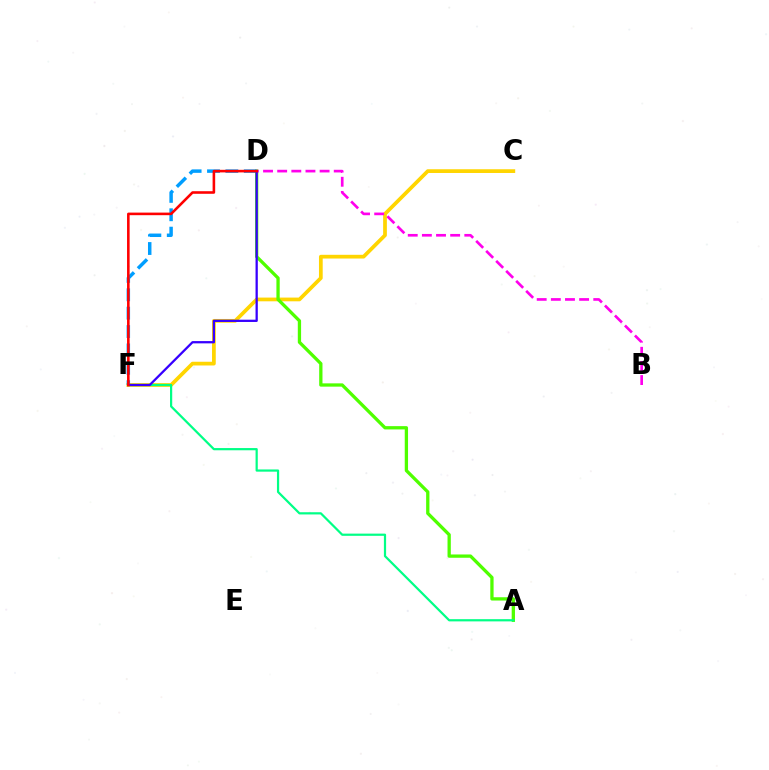{('C', 'F'): [{'color': '#ffd500', 'line_style': 'solid', 'thickness': 2.69}], ('A', 'D'): [{'color': '#4fff00', 'line_style': 'solid', 'thickness': 2.37}], ('B', 'D'): [{'color': '#ff00ed', 'line_style': 'dashed', 'thickness': 1.92}], ('A', 'F'): [{'color': '#00ff86', 'line_style': 'solid', 'thickness': 1.59}], ('D', 'F'): [{'color': '#009eff', 'line_style': 'dashed', 'thickness': 2.5}, {'color': '#3700ff', 'line_style': 'solid', 'thickness': 1.64}, {'color': '#ff0000', 'line_style': 'solid', 'thickness': 1.86}]}